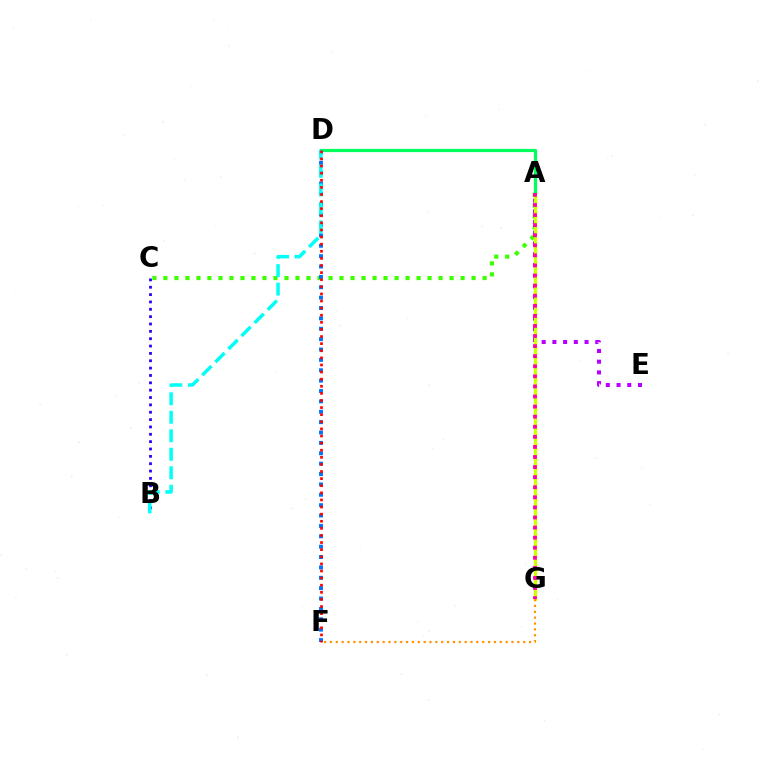{('A', 'C'): [{'color': '#3dff00', 'line_style': 'dotted', 'thickness': 2.99}], ('A', 'E'): [{'color': '#b900ff', 'line_style': 'dotted', 'thickness': 2.91}], ('A', 'G'): [{'color': '#d1ff00', 'line_style': 'solid', 'thickness': 2.39}, {'color': '#ff00ac', 'line_style': 'dotted', 'thickness': 2.74}], ('B', 'C'): [{'color': '#2500ff', 'line_style': 'dotted', 'thickness': 2.0}], ('F', 'G'): [{'color': '#ff9400', 'line_style': 'dotted', 'thickness': 1.59}], ('A', 'D'): [{'color': '#00ff5c', 'line_style': 'solid', 'thickness': 2.31}], ('D', 'F'): [{'color': '#0074ff', 'line_style': 'dotted', 'thickness': 2.82}, {'color': '#ff0000', 'line_style': 'dotted', 'thickness': 1.93}], ('B', 'D'): [{'color': '#00fff6', 'line_style': 'dashed', 'thickness': 2.51}]}